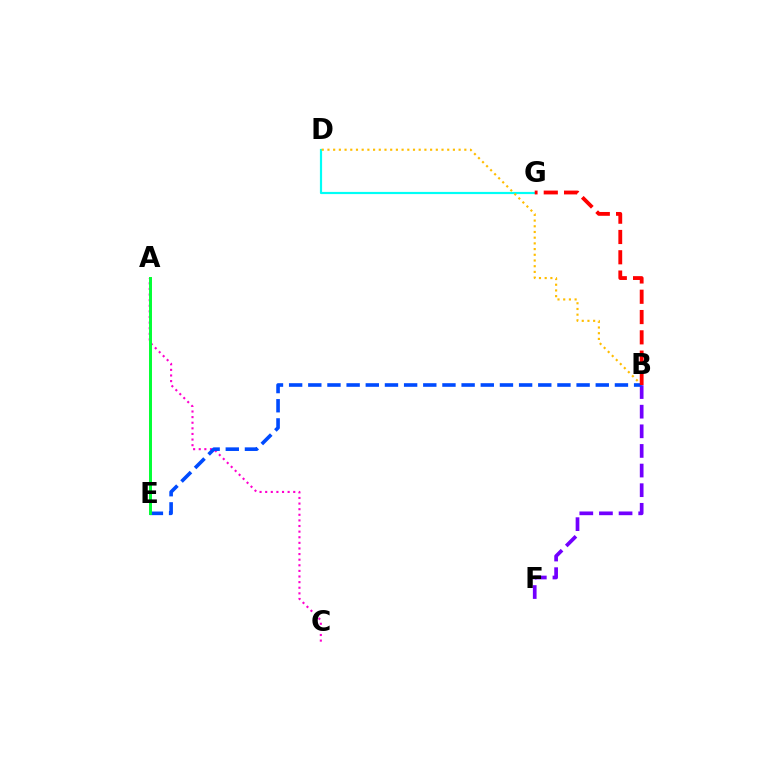{('A', 'E'): [{'color': '#84ff00', 'line_style': 'solid', 'thickness': 2.16}, {'color': '#00ff39', 'line_style': 'solid', 'thickness': 2.07}], ('A', 'C'): [{'color': '#ff00cf', 'line_style': 'dotted', 'thickness': 1.52}], ('D', 'G'): [{'color': '#00fff6', 'line_style': 'solid', 'thickness': 1.58}], ('B', 'F'): [{'color': '#7200ff', 'line_style': 'dashed', 'thickness': 2.67}], ('B', 'D'): [{'color': '#ffbd00', 'line_style': 'dotted', 'thickness': 1.55}], ('B', 'E'): [{'color': '#004bff', 'line_style': 'dashed', 'thickness': 2.6}], ('B', 'G'): [{'color': '#ff0000', 'line_style': 'dashed', 'thickness': 2.76}]}